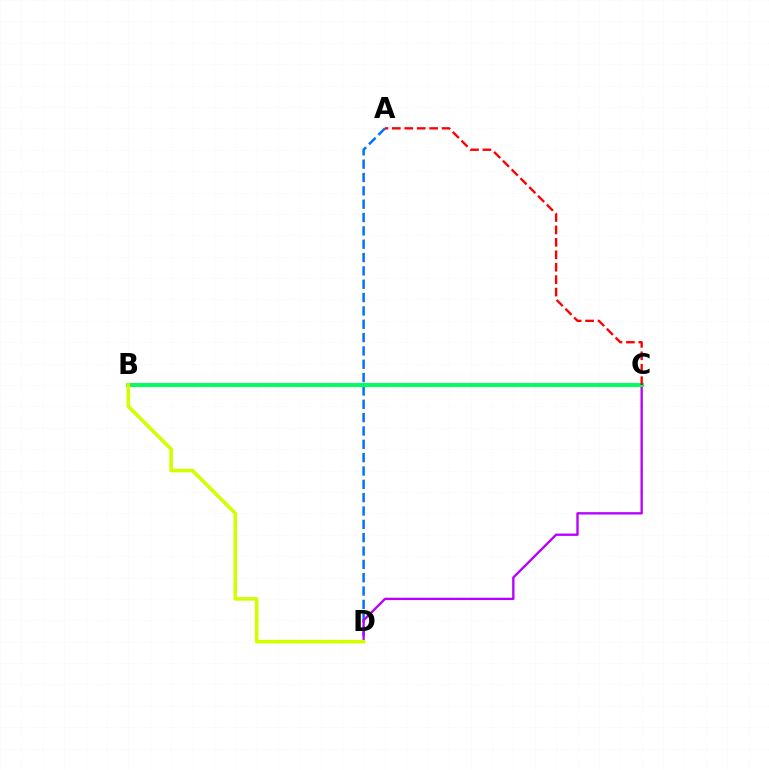{('A', 'D'): [{'color': '#0074ff', 'line_style': 'dashed', 'thickness': 1.81}], ('C', 'D'): [{'color': '#b900ff', 'line_style': 'solid', 'thickness': 1.69}], ('B', 'C'): [{'color': '#00ff5c', 'line_style': 'solid', 'thickness': 2.87}], ('A', 'C'): [{'color': '#ff0000', 'line_style': 'dashed', 'thickness': 1.69}], ('B', 'D'): [{'color': '#d1ff00', 'line_style': 'solid', 'thickness': 2.58}]}